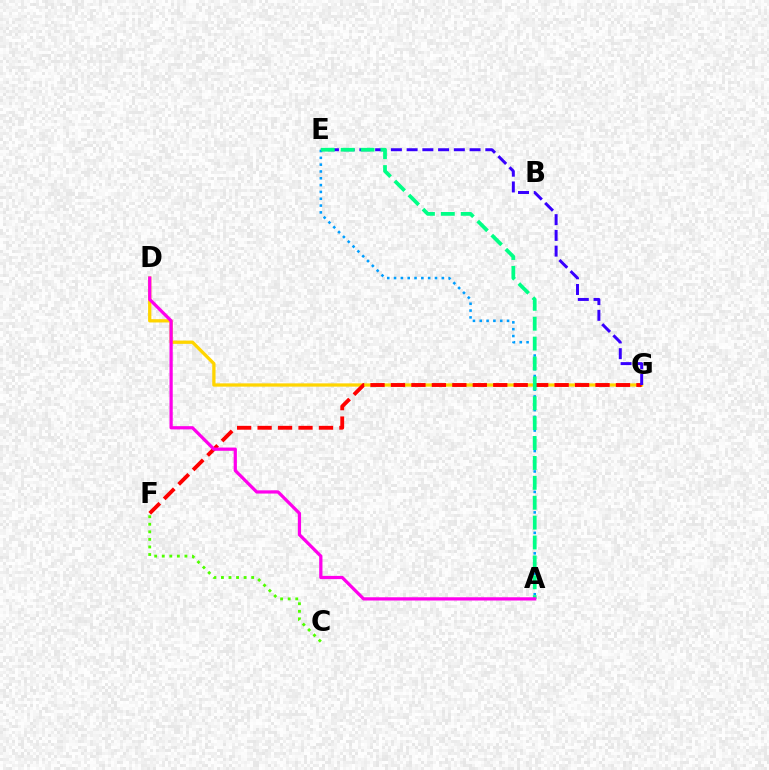{('A', 'E'): [{'color': '#009eff', 'line_style': 'dotted', 'thickness': 1.85}, {'color': '#00ff86', 'line_style': 'dashed', 'thickness': 2.7}], ('D', 'G'): [{'color': '#ffd500', 'line_style': 'solid', 'thickness': 2.36}], ('F', 'G'): [{'color': '#ff0000', 'line_style': 'dashed', 'thickness': 2.78}], ('E', 'G'): [{'color': '#3700ff', 'line_style': 'dashed', 'thickness': 2.14}], ('C', 'F'): [{'color': '#4fff00', 'line_style': 'dotted', 'thickness': 2.05}], ('A', 'D'): [{'color': '#ff00ed', 'line_style': 'solid', 'thickness': 2.33}]}